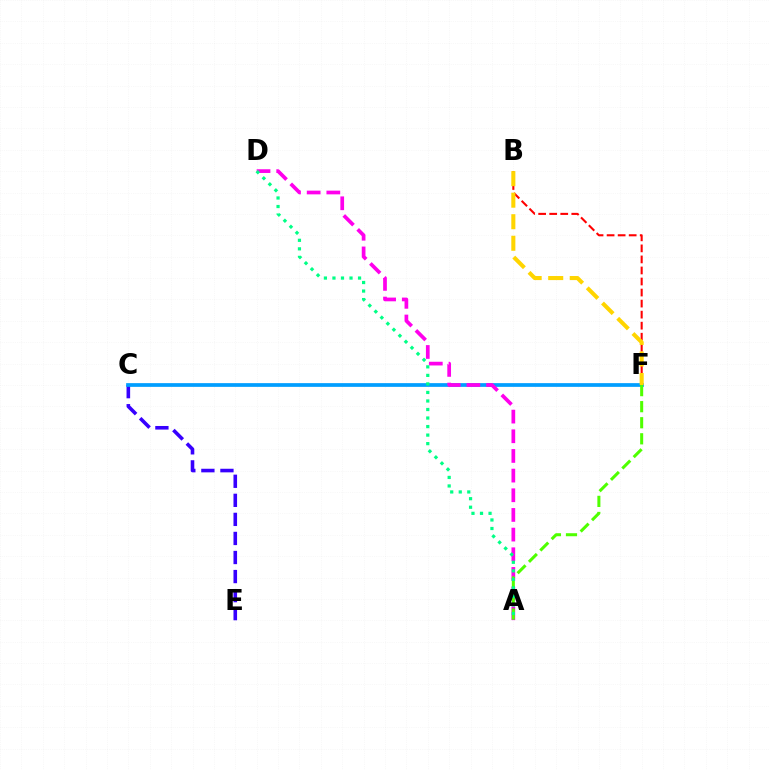{('C', 'E'): [{'color': '#3700ff', 'line_style': 'dashed', 'thickness': 2.59}], ('C', 'F'): [{'color': '#009eff', 'line_style': 'solid', 'thickness': 2.68}], ('B', 'F'): [{'color': '#ff0000', 'line_style': 'dashed', 'thickness': 1.5}, {'color': '#ffd500', 'line_style': 'dashed', 'thickness': 2.93}], ('A', 'D'): [{'color': '#ff00ed', 'line_style': 'dashed', 'thickness': 2.67}, {'color': '#00ff86', 'line_style': 'dotted', 'thickness': 2.32}], ('A', 'F'): [{'color': '#4fff00', 'line_style': 'dashed', 'thickness': 2.18}]}